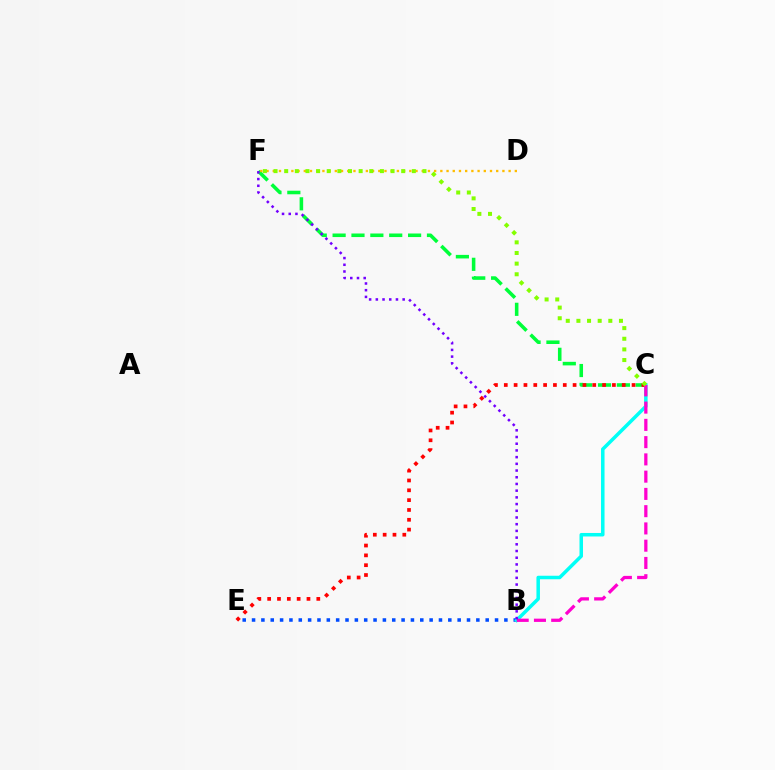{('C', 'F'): [{'color': '#00ff39', 'line_style': 'dashed', 'thickness': 2.56}, {'color': '#84ff00', 'line_style': 'dotted', 'thickness': 2.89}], ('B', 'E'): [{'color': '#004bff', 'line_style': 'dotted', 'thickness': 2.54}], ('B', 'C'): [{'color': '#00fff6', 'line_style': 'solid', 'thickness': 2.53}, {'color': '#ff00cf', 'line_style': 'dashed', 'thickness': 2.34}], ('C', 'E'): [{'color': '#ff0000', 'line_style': 'dotted', 'thickness': 2.67}], ('D', 'F'): [{'color': '#ffbd00', 'line_style': 'dotted', 'thickness': 1.69}], ('B', 'F'): [{'color': '#7200ff', 'line_style': 'dotted', 'thickness': 1.82}]}